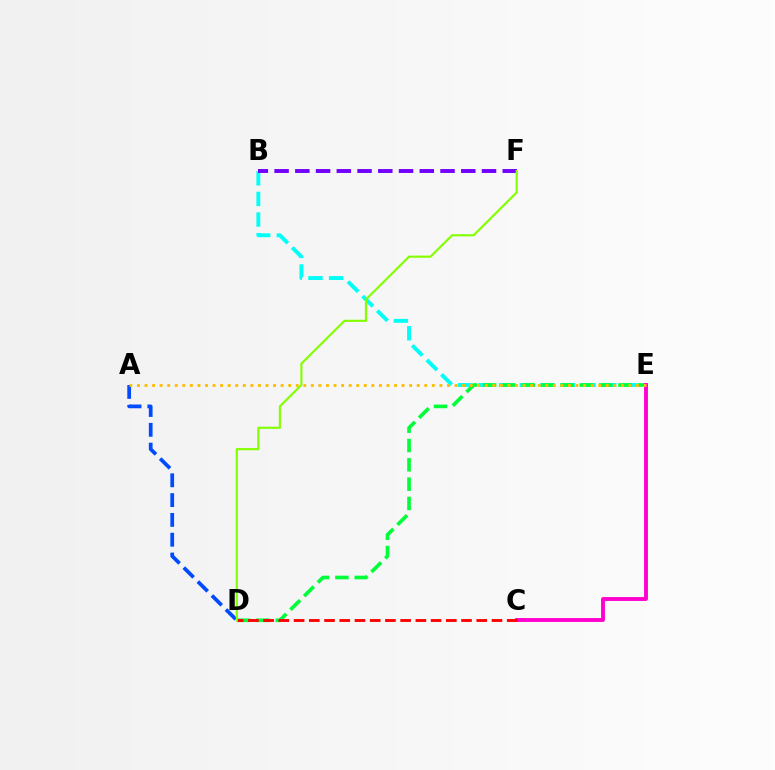{('B', 'E'): [{'color': '#00fff6', 'line_style': 'dashed', 'thickness': 2.8}], ('D', 'E'): [{'color': '#00ff39', 'line_style': 'dashed', 'thickness': 2.63}], ('B', 'F'): [{'color': '#7200ff', 'line_style': 'dashed', 'thickness': 2.82}], ('A', 'D'): [{'color': '#004bff', 'line_style': 'dashed', 'thickness': 2.69}], ('C', 'E'): [{'color': '#ff00cf', 'line_style': 'solid', 'thickness': 2.79}], ('A', 'E'): [{'color': '#ffbd00', 'line_style': 'dotted', 'thickness': 2.05}], ('C', 'D'): [{'color': '#ff0000', 'line_style': 'dashed', 'thickness': 2.07}], ('D', 'F'): [{'color': '#84ff00', 'line_style': 'solid', 'thickness': 1.55}]}